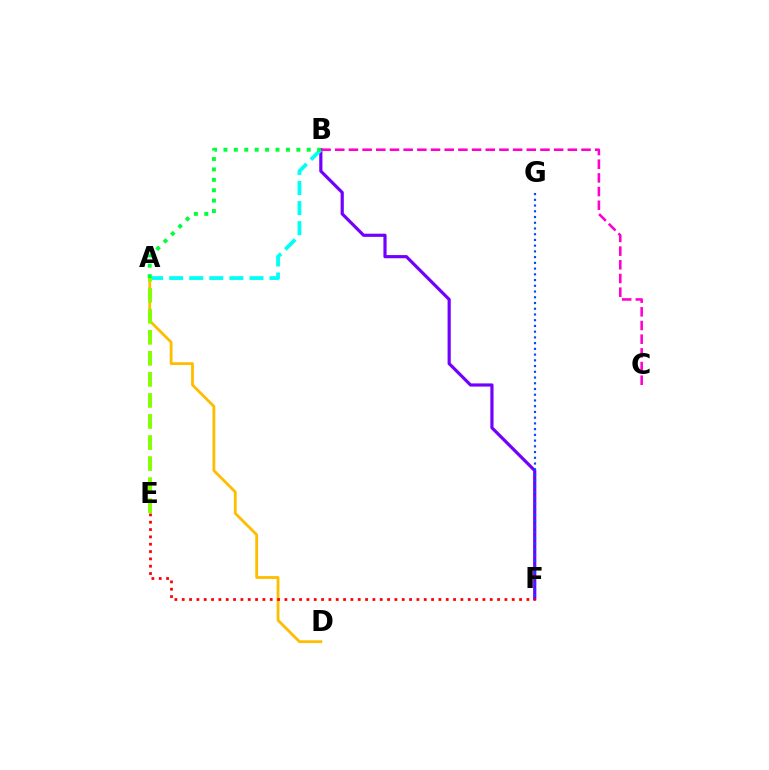{('B', 'F'): [{'color': '#7200ff', 'line_style': 'solid', 'thickness': 2.29}], ('A', 'D'): [{'color': '#ffbd00', 'line_style': 'solid', 'thickness': 2.02}], ('A', 'B'): [{'color': '#00fff6', 'line_style': 'dashed', 'thickness': 2.73}, {'color': '#00ff39', 'line_style': 'dotted', 'thickness': 2.83}], ('A', 'E'): [{'color': '#84ff00', 'line_style': 'dashed', 'thickness': 2.86}], ('B', 'C'): [{'color': '#ff00cf', 'line_style': 'dashed', 'thickness': 1.86}], ('E', 'F'): [{'color': '#ff0000', 'line_style': 'dotted', 'thickness': 1.99}], ('F', 'G'): [{'color': '#004bff', 'line_style': 'dotted', 'thickness': 1.56}]}